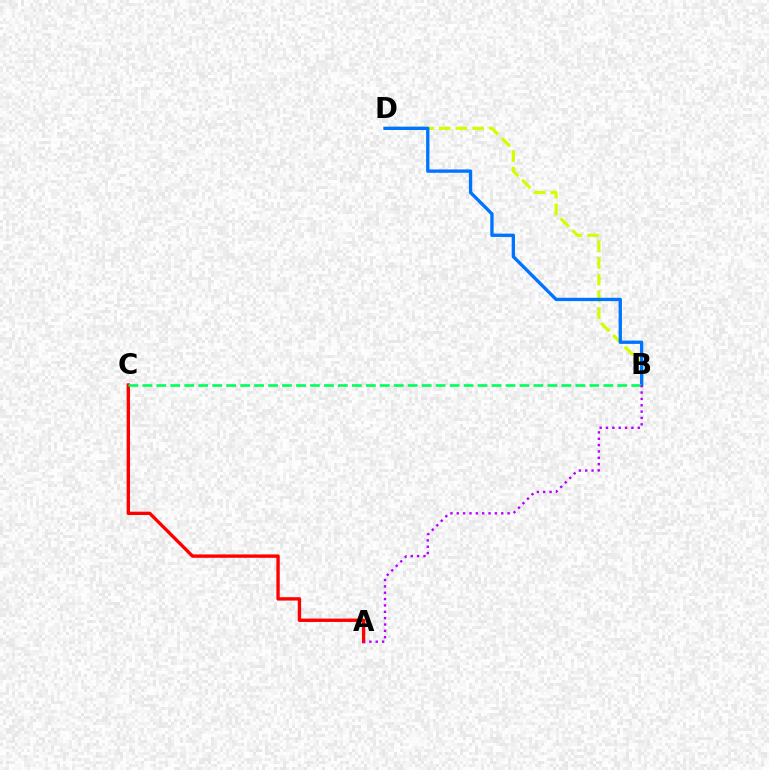{('B', 'D'): [{'color': '#d1ff00', 'line_style': 'dashed', 'thickness': 2.27}, {'color': '#0074ff', 'line_style': 'solid', 'thickness': 2.4}], ('A', 'C'): [{'color': '#ff0000', 'line_style': 'solid', 'thickness': 2.42}], ('B', 'C'): [{'color': '#00ff5c', 'line_style': 'dashed', 'thickness': 1.9}], ('A', 'B'): [{'color': '#b900ff', 'line_style': 'dotted', 'thickness': 1.73}]}